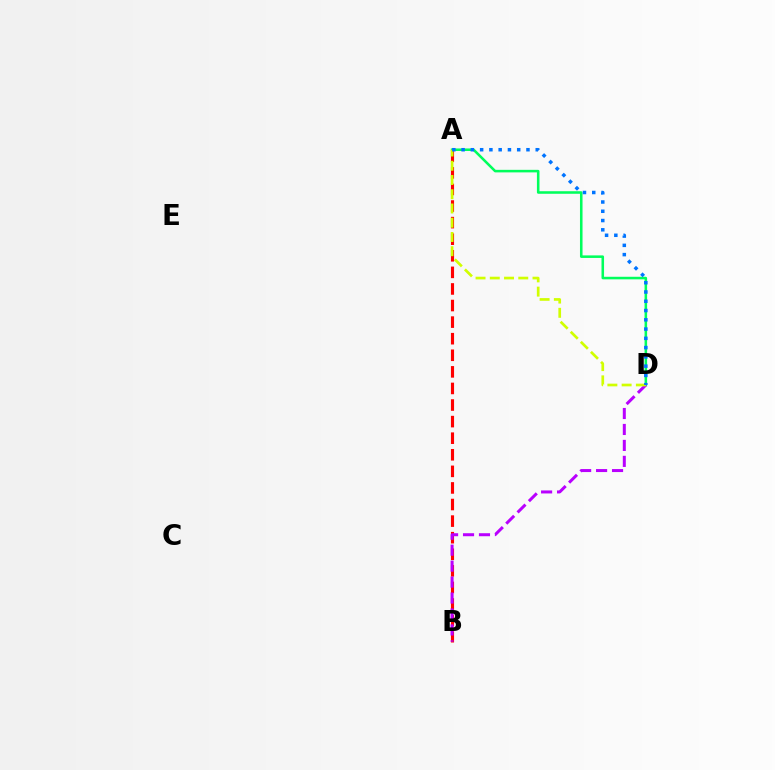{('A', 'D'): [{'color': '#00ff5c', 'line_style': 'solid', 'thickness': 1.84}, {'color': '#d1ff00', 'line_style': 'dashed', 'thickness': 1.93}, {'color': '#0074ff', 'line_style': 'dotted', 'thickness': 2.52}], ('A', 'B'): [{'color': '#ff0000', 'line_style': 'dashed', 'thickness': 2.25}], ('B', 'D'): [{'color': '#b900ff', 'line_style': 'dashed', 'thickness': 2.17}]}